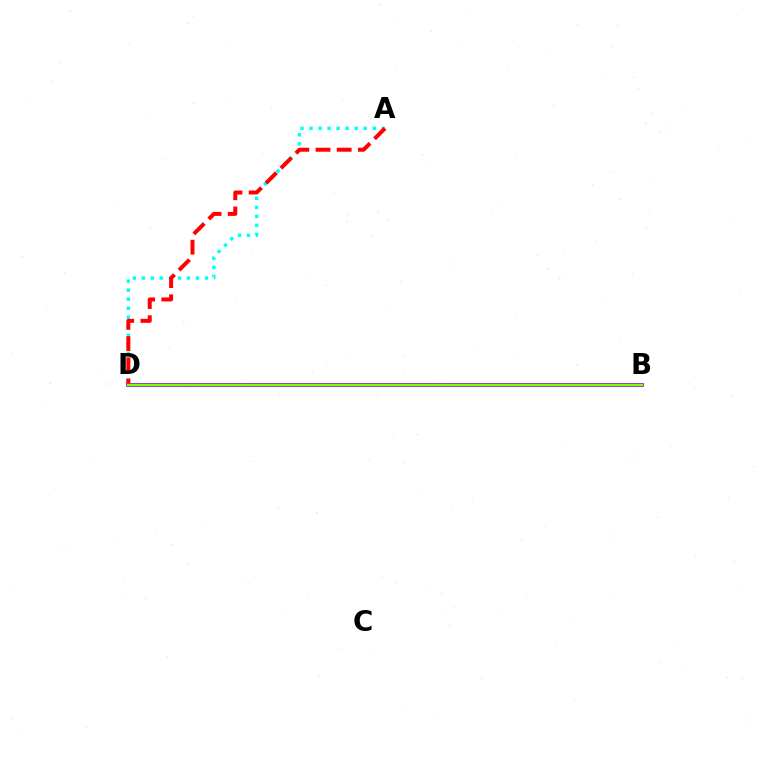{('B', 'D'): [{'color': '#7200ff', 'line_style': 'solid', 'thickness': 2.65}, {'color': '#84ff00', 'line_style': 'solid', 'thickness': 1.68}], ('A', 'D'): [{'color': '#00fff6', 'line_style': 'dotted', 'thickness': 2.45}, {'color': '#ff0000', 'line_style': 'dashed', 'thickness': 2.87}]}